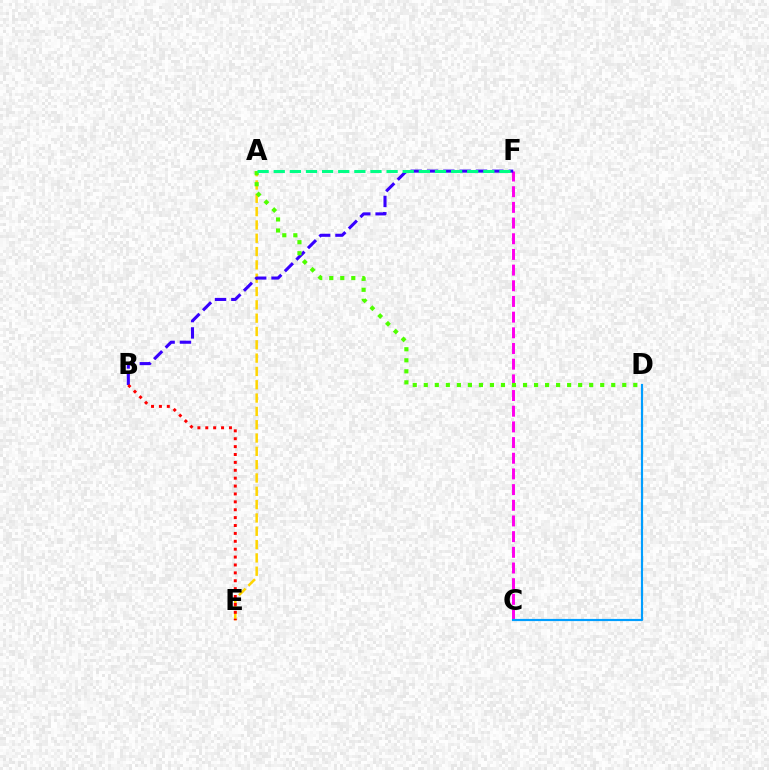{('A', 'E'): [{'color': '#ffd500', 'line_style': 'dashed', 'thickness': 1.81}], ('C', 'F'): [{'color': '#ff00ed', 'line_style': 'dashed', 'thickness': 2.13}], ('B', 'F'): [{'color': '#3700ff', 'line_style': 'dashed', 'thickness': 2.22}], ('A', 'D'): [{'color': '#4fff00', 'line_style': 'dotted', 'thickness': 3.0}], ('A', 'F'): [{'color': '#00ff86', 'line_style': 'dashed', 'thickness': 2.19}], ('B', 'E'): [{'color': '#ff0000', 'line_style': 'dotted', 'thickness': 2.14}], ('C', 'D'): [{'color': '#009eff', 'line_style': 'solid', 'thickness': 1.57}]}